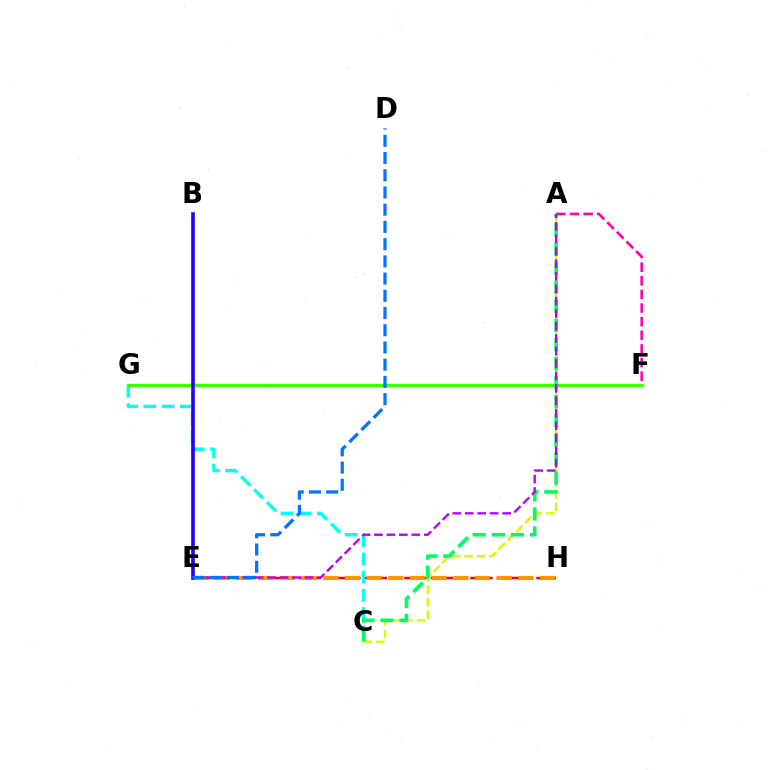{('E', 'H'): [{'color': '#ff0000', 'line_style': 'dashed', 'thickness': 1.79}, {'color': '#ff9400', 'line_style': 'dashed', 'thickness': 2.95}], ('A', 'C'): [{'color': '#d1ff00', 'line_style': 'dashed', 'thickness': 1.69}, {'color': '#00ff5c', 'line_style': 'dashed', 'thickness': 2.59}], ('C', 'G'): [{'color': '#00fff6', 'line_style': 'dashed', 'thickness': 2.48}], ('F', 'G'): [{'color': '#3dff00', 'line_style': 'solid', 'thickness': 2.44}], ('A', 'E'): [{'color': '#b900ff', 'line_style': 'dashed', 'thickness': 1.69}], ('B', 'E'): [{'color': '#2500ff', 'line_style': 'solid', 'thickness': 2.62}], ('D', 'E'): [{'color': '#0074ff', 'line_style': 'dashed', 'thickness': 2.34}], ('A', 'F'): [{'color': '#ff00ac', 'line_style': 'dashed', 'thickness': 1.85}]}